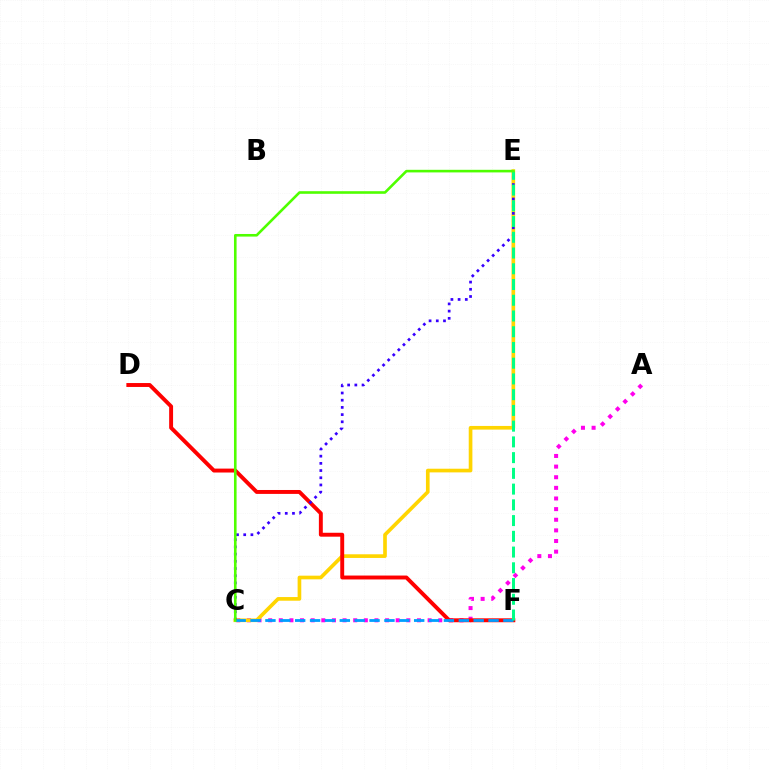{('A', 'C'): [{'color': '#ff00ed', 'line_style': 'dotted', 'thickness': 2.89}], ('C', 'E'): [{'color': '#ffd500', 'line_style': 'solid', 'thickness': 2.64}, {'color': '#3700ff', 'line_style': 'dotted', 'thickness': 1.96}, {'color': '#4fff00', 'line_style': 'solid', 'thickness': 1.88}], ('D', 'F'): [{'color': '#ff0000', 'line_style': 'solid', 'thickness': 2.82}], ('C', 'F'): [{'color': '#009eff', 'line_style': 'dashed', 'thickness': 2.02}], ('E', 'F'): [{'color': '#00ff86', 'line_style': 'dashed', 'thickness': 2.14}]}